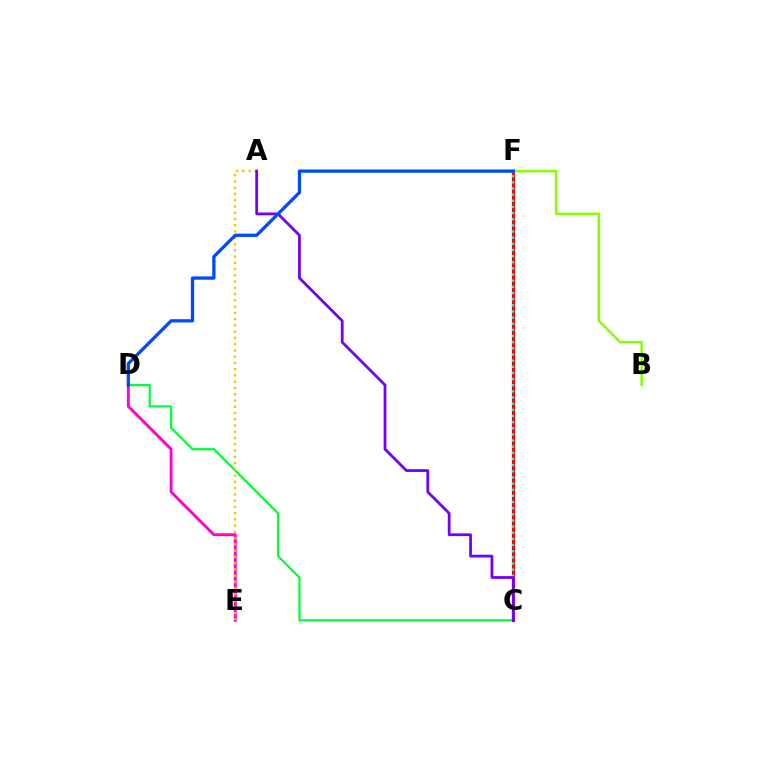{('D', 'E'): [{'color': '#ff00cf', 'line_style': 'solid', 'thickness': 2.08}], ('C', 'D'): [{'color': '#00ff39', 'line_style': 'solid', 'thickness': 1.62}], ('C', 'F'): [{'color': '#ff0000', 'line_style': 'solid', 'thickness': 2.31}, {'color': '#00fff6', 'line_style': 'dotted', 'thickness': 1.67}], ('A', 'E'): [{'color': '#ffbd00', 'line_style': 'dotted', 'thickness': 1.7}], ('B', 'F'): [{'color': '#84ff00', 'line_style': 'solid', 'thickness': 1.81}], ('A', 'C'): [{'color': '#7200ff', 'line_style': 'solid', 'thickness': 2.0}], ('D', 'F'): [{'color': '#004bff', 'line_style': 'solid', 'thickness': 2.37}]}